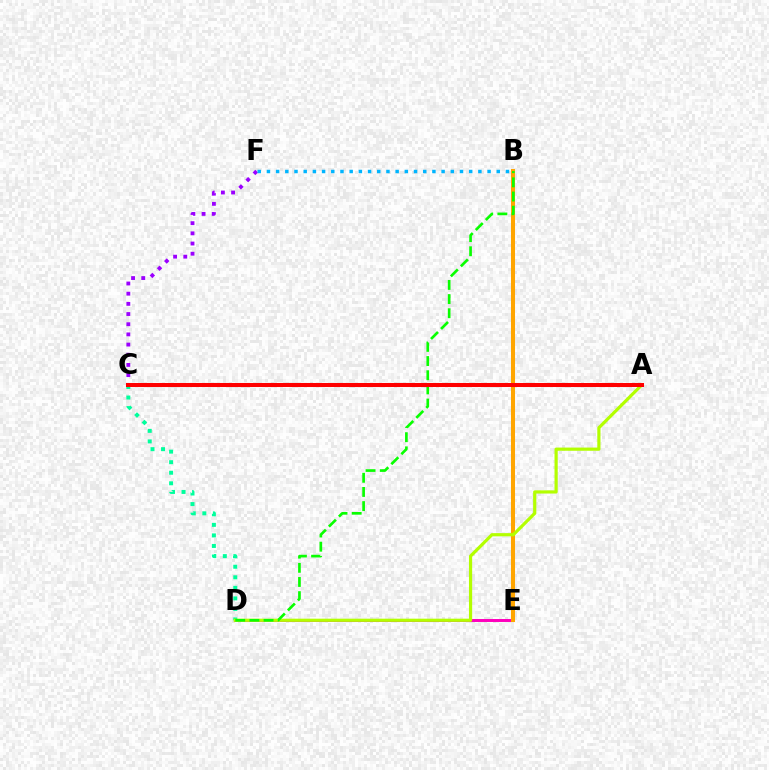{('C', 'F'): [{'color': '#9b00ff', 'line_style': 'dotted', 'thickness': 2.77}], ('D', 'E'): [{'color': '#ff00bd', 'line_style': 'solid', 'thickness': 2.13}], ('A', 'C'): [{'color': '#0010ff', 'line_style': 'solid', 'thickness': 1.52}, {'color': '#ff0000', 'line_style': 'solid', 'thickness': 2.91}], ('C', 'D'): [{'color': '#00ff9d', 'line_style': 'dotted', 'thickness': 2.87}], ('B', 'E'): [{'color': '#ffa500', 'line_style': 'solid', 'thickness': 2.91}], ('B', 'F'): [{'color': '#00b5ff', 'line_style': 'dotted', 'thickness': 2.5}], ('A', 'D'): [{'color': '#b3ff00', 'line_style': 'solid', 'thickness': 2.3}], ('B', 'D'): [{'color': '#08ff00', 'line_style': 'dashed', 'thickness': 1.92}]}